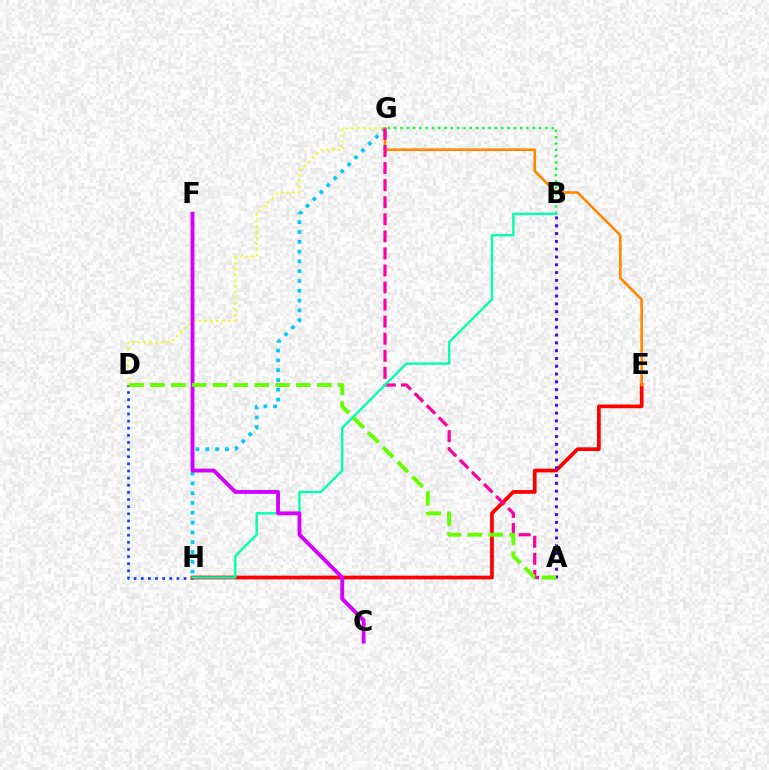{('D', 'H'): [{'color': '#003fff', 'line_style': 'dotted', 'thickness': 1.94}], ('G', 'H'): [{'color': '#00c7ff', 'line_style': 'dotted', 'thickness': 2.66}], ('E', 'H'): [{'color': '#ff0000', 'line_style': 'solid', 'thickness': 2.69}], ('D', 'G'): [{'color': '#eeff00', 'line_style': 'dotted', 'thickness': 1.58}], ('E', 'G'): [{'color': '#ff8800', 'line_style': 'solid', 'thickness': 1.9}], ('B', 'G'): [{'color': '#00ff27', 'line_style': 'dotted', 'thickness': 1.71}], ('A', 'G'): [{'color': '#ff00a0', 'line_style': 'dashed', 'thickness': 2.32}], ('B', 'H'): [{'color': '#00ffaf', 'line_style': 'solid', 'thickness': 1.7}], ('C', 'F'): [{'color': '#d600ff', 'line_style': 'solid', 'thickness': 2.78}], ('A', 'B'): [{'color': '#4f00ff', 'line_style': 'dotted', 'thickness': 2.12}], ('A', 'D'): [{'color': '#66ff00', 'line_style': 'dashed', 'thickness': 2.83}]}